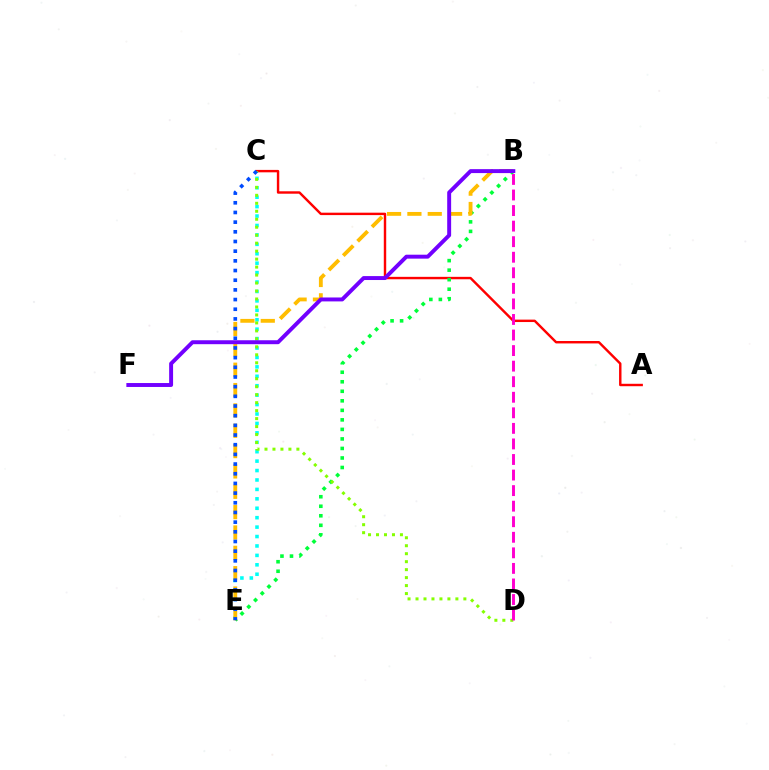{('A', 'C'): [{'color': '#ff0000', 'line_style': 'solid', 'thickness': 1.74}], ('B', 'E'): [{'color': '#00ff39', 'line_style': 'dotted', 'thickness': 2.59}, {'color': '#ffbd00', 'line_style': 'dashed', 'thickness': 2.76}], ('C', 'E'): [{'color': '#00fff6', 'line_style': 'dotted', 'thickness': 2.56}, {'color': '#004bff', 'line_style': 'dotted', 'thickness': 2.63}], ('C', 'D'): [{'color': '#84ff00', 'line_style': 'dotted', 'thickness': 2.17}], ('B', 'F'): [{'color': '#7200ff', 'line_style': 'solid', 'thickness': 2.83}], ('B', 'D'): [{'color': '#ff00cf', 'line_style': 'dashed', 'thickness': 2.11}]}